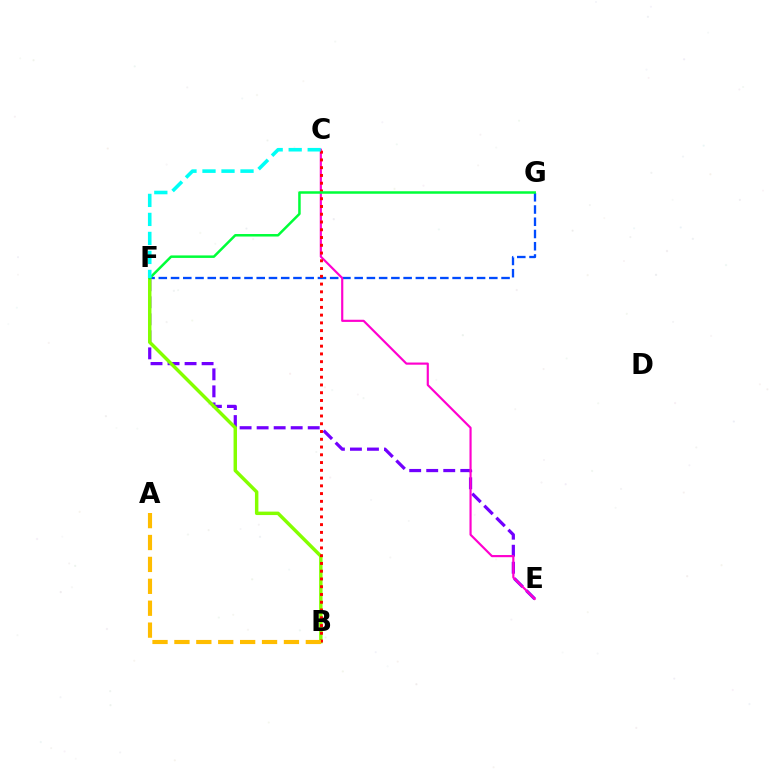{('E', 'F'): [{'color': '#7200ff', 'line_style': 'dashed', 'thickness': 2.31}], ('F', 'G'): [{'color': '#004bff', 'line_style': 'dashed', 'thickness': 1.66}, {'color': '#00ff39', 'line_style': 'solid', 'thickness': 1.8}], ('C', 'E'): [{'color': '#ff00cf', 'line_style': 'solid', 'thickness': 1.56}], ('B', 'F'): [{'color': '#84ff00', 'line_style': 'solid', 'thickness': 2.49}], ('B', 'C'): [{'color': '#ff0000', 'line_style': 'dotted', 'thickness': 2.11}], ('C', 'F'): [{'color': '#00fff6', 'line_style': 'dashed', 'thickness': 2.58}], ('A', 'B'): [{'color': '#ffbd00', 'line_style': 'dashed', 'thickness': 2.98}]}